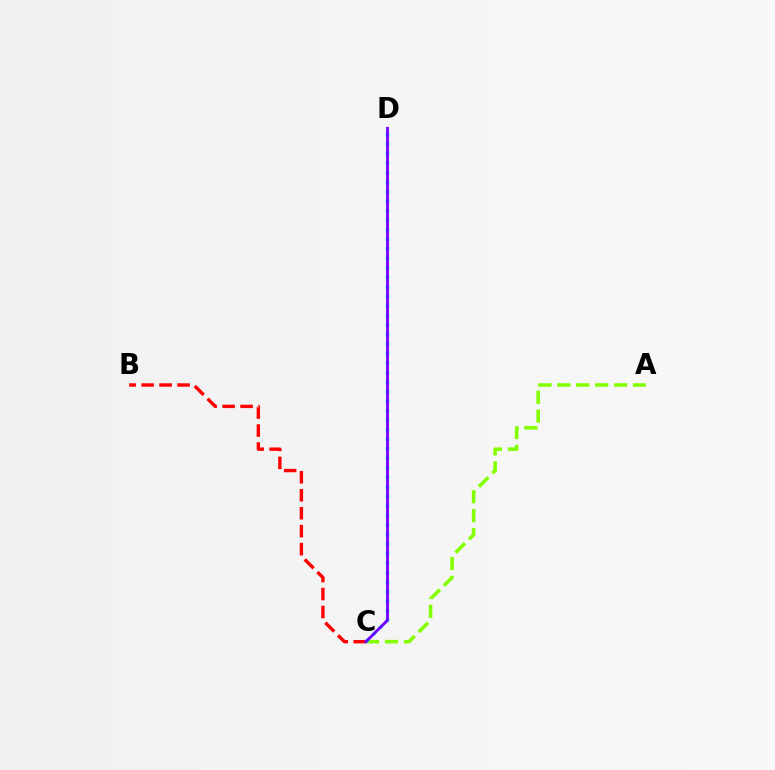{('A', 'C'): [{'color': '#84ff00', 'line_style': 'dashed', 'thickness': 2.57}], ('B', 'C'): [{'color': '#ff0000', 'line_style': 'dashed', 'thickness': 2.44}], ('C', 'D'): [{'color': '#00fff6', 'line_style': 'dotted', 'thickness': 2.59}, {'color': '#7200ff', 'line_style': 'solid', 'thickness': 2.04}]}